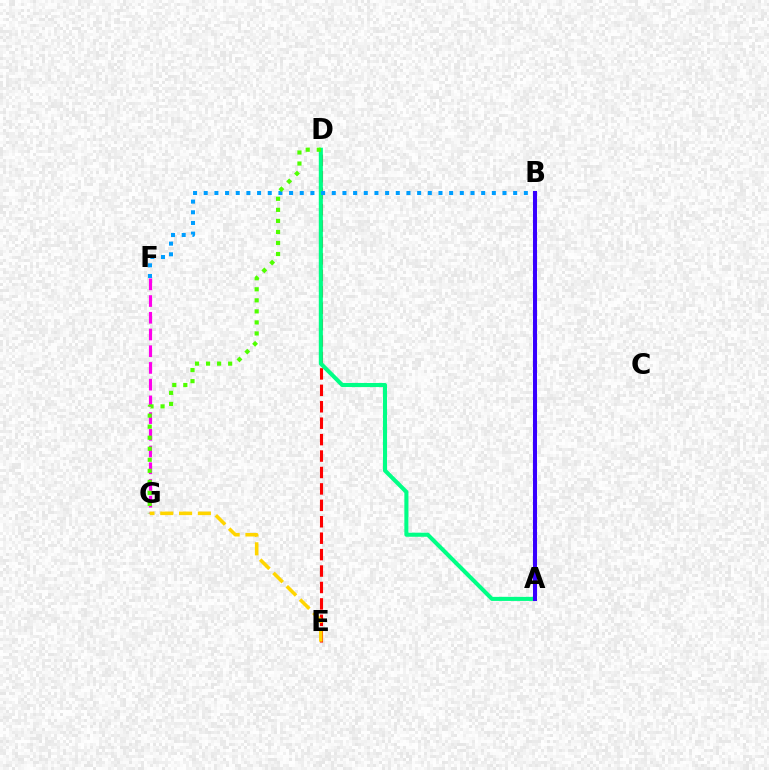{('F', 'G'): [{'color': '#ff00ed', 'line_style': 'dashed', 'thickness': 2.27}], ('D', 'E'): [{'color': '#ff0000', 'line_style': 'dashed', 'thickness': 2.23}], ('A', 'D'): [{'color': '#00ff86', 'line_style': 'solid', 'thickness': 2.93}], ('B', 'F'): [{'color': '#009eff', 'line_style': 'dotted', 'thickness': 2.9}], ('D', 'G'): [{'color': '#4fff00', 'line_style': 'dotted', 'thickness': 3.0}], ('A', 'B'): [{'color': '#3700ff', 'line_style': 'solid', 'thickness': 2.92}], ('E', 'G'): [{'color': '#ffd500', 'line_style': 'dashed', 'thickness': 2.56}]}